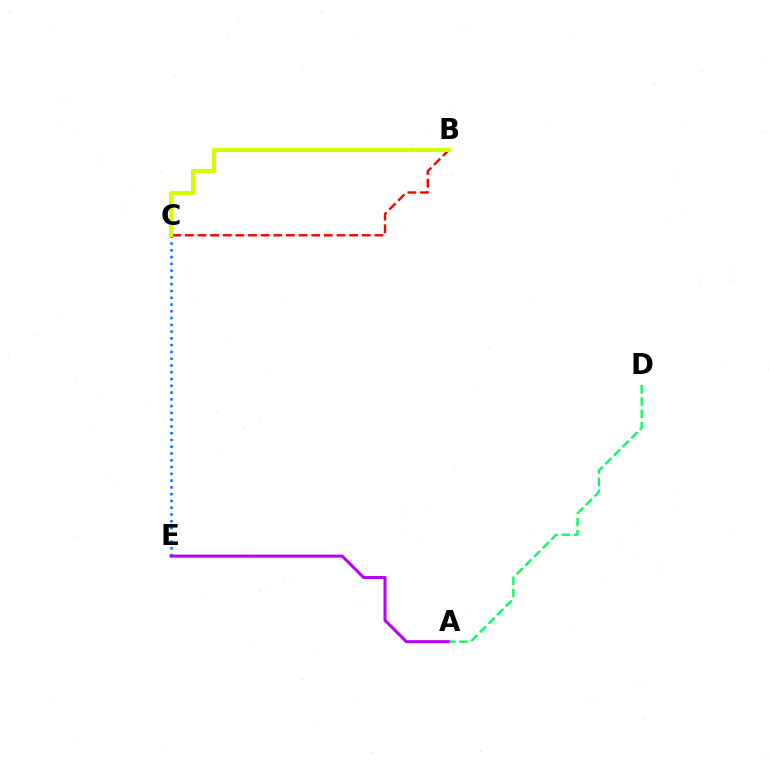{('C', 'E'): [{'color': '#0074ff', 'line_style': 'dotted', 'thickness': 1.84}], ('A', 'E'): [{'color': '#b900ff', 'line_style': 'solid', 'thickness': 2.19}], ('B', 'C'): [{'color': '#ff0000', 'line_style': 'dashed', 'thickness': 1.72}, {'color': '#d1ff00', 'line_style': 'solid', 'thickness': 2.93}], ('A', 'D'): [{'color': '#00ff5c', 'line_style': 'dashed', 'thickness': 1.66}]}